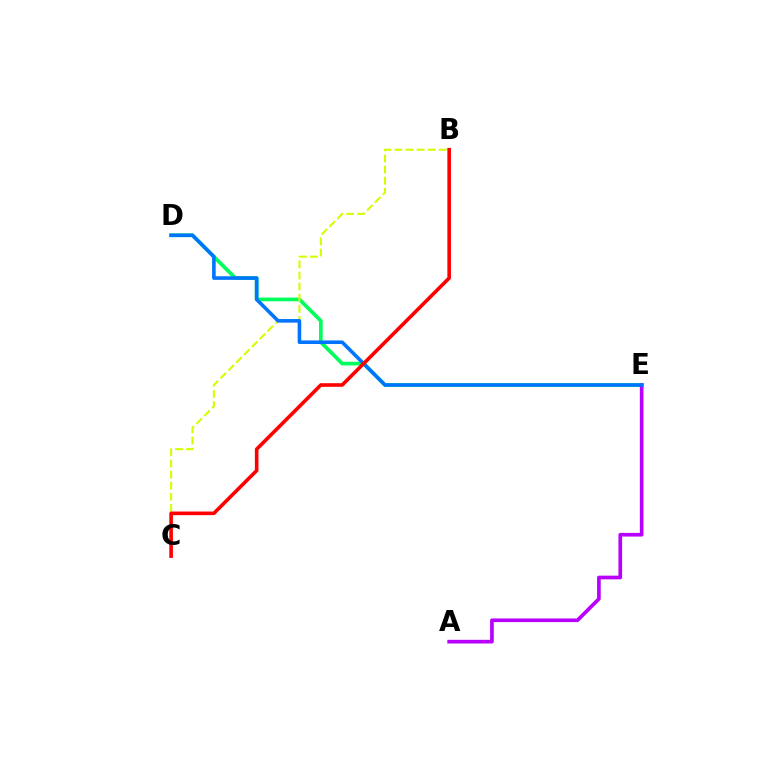{('D', 'E'): [{'color': '#00ff5c', 'line_style': 'solid', 'thickness': 2.67}, {'color': '#0074ff', 'line_style': 'solid', 'thickness': 2.58}], ('A', 'E'): [{'color': '#b900ff', 'line_style': 'solid', 'thickness': 2.64}], ('B', 'C'): [{'color': '#d1ff00', 'line_style': 'dashed', 'thickness': 1.51}, {'color': '#ff0000', 'line_style': 'solid', 'thickness': 2.6}]}